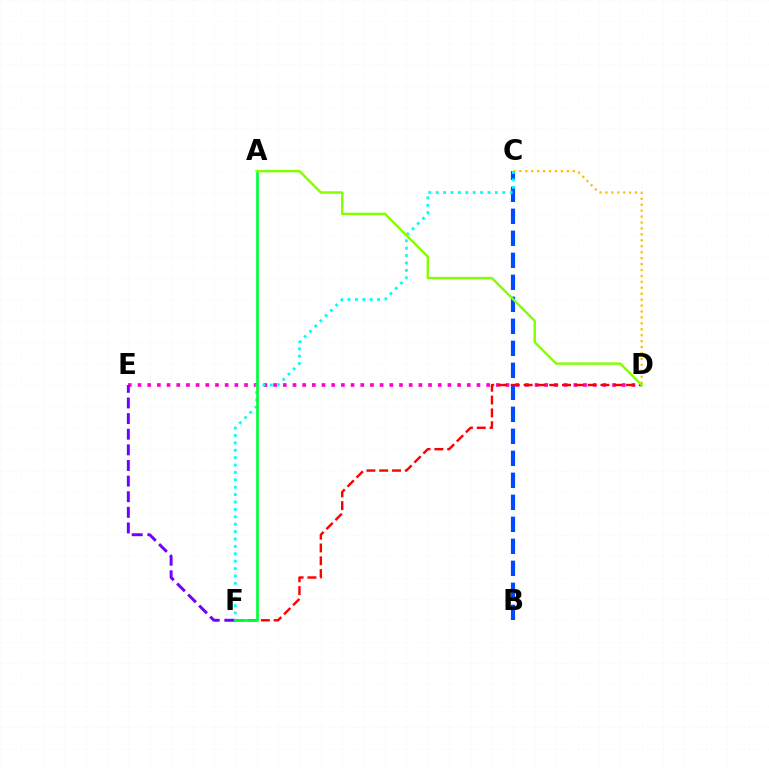{('B', 'C'): [{'color': '#004bff', 'line_style': 'dashed', 'thickness': 2.99}], ('C', 'D'): [{'color': '#ffbd00', 'line_style': 'dotted', 'thickness': 1.61}], ('D', 'E'): [{'color': '#ff00cf', 'line_style': 'dotted', 'thickness': 2.63}], ('E', 'F'): [{'color': '#7200ff', 'line_style': 'dashed', 'thickness': 2.12}], ('C', 'F'): [{'color': '#00fff6', 'line_style': 'dotted', 'thickness': 2.01}], ('D', 'F'): [{'color': '#ff0000', 'line_style': 'dashed', 'thickness': 1.74}], ('A', 'F'): [{'color': '#00ff39', 'line_style': 'solid', 'thickness': 1.93}], ('A', 'D'): [{'color': '#84ff00', 'line_style': 'solid', 'thickness': 1.74}]}